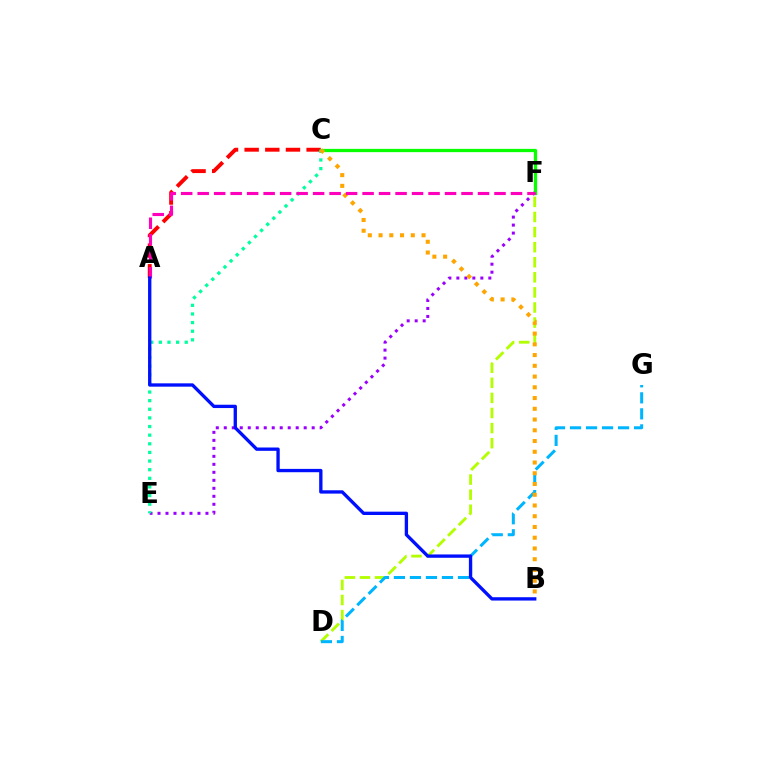{('A', 'C'): [{'color': '#ff0000', 'line_style': 'dashed', 'thickness': 2.81}], ('D', 'F'): [{'color': '#b3ff00', 'line_style': 'dashed', 'thickness': 2.05}], ('D', 'G'): [{'color': '#00b5ff', 'line_style': 'dashed', 'thickness': 2.18}], ('C', 'F'): [{'color': '#08ff00', 'line_style': 'solid', 'thickness': 2.35}], ('E', 'F'): [{'color': '#9b00ff', 'line_style': 'dotted', 'thickness': 2.17}], ('C', 'E'): [{'color': '#00ff9d', 'line_style': 'dotted', 'thickness': 2.34}], ('B', 'C'): [{'color': '#ffa500', 'line_style': 'dotted', 'thickness': 2.92}], ('A', 'F'): [{'color': '#ff00bd', 'line_style': 'dashed', 'thickness': 2.24}], ('A', 'B'): [{'color': '#0010ff', 'line_style': 'solid', 'thickness': 2.4}]}